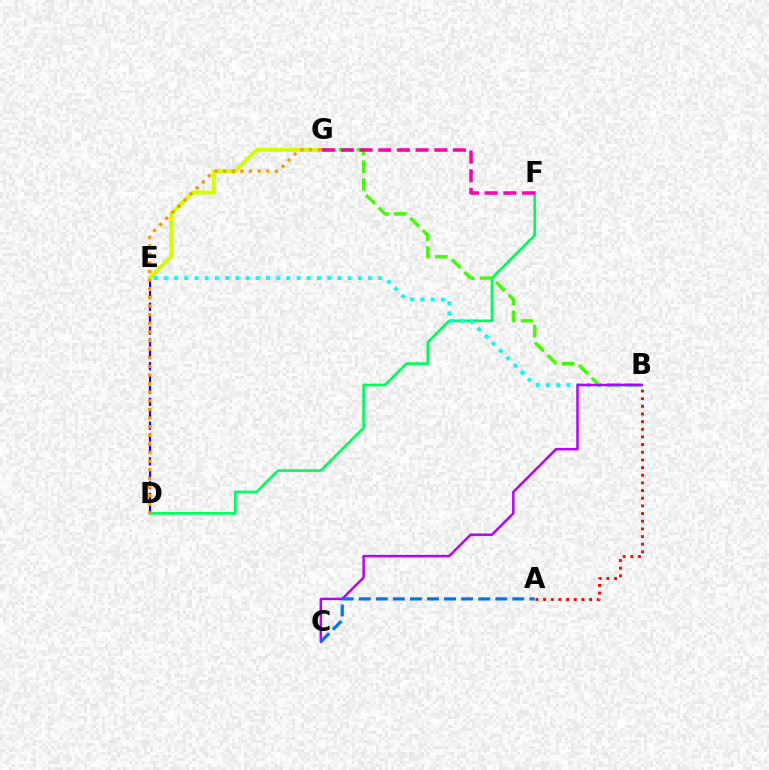{('D', 'E'): [{'color': '#2500ff', 'line_style': 'dashed', 'thickness': 1.61}], ('D', 'F'): [{'color': '#00ff5c', 'line_style': 'solid', 'thickness': 1.94}], ('A', 'B'): [{'color': '#ff0000', 'line_style': 'dotted', 'thickness': 2.08}], ('E', 'G'): [{'color': '#d1ff00', 'line_style': 'solid', 'thickness': 2.85}], ('B', 'G'): [{'color': '#3dff00', 'line_style': 'dashed', 'thickness': 2.42}], ('B', 'E'): [{'color': '#00fff6', 'line_style': 'dotted', 'thickness': 2.77}], ('F', 'G'): [{'color': '#ff00ac', 'line_style': 'dashed', 'thickness': 2.54}], ('B', 'C'): [{'color': '#b900ff', 'line_style': 'solid', 'thickness': 1.8}], ('A', 'C'): [{'color': '#0074ff', 'line_style': 'dashed', 'thickness': 2.32}], ('D', 'G'): [{'color': '#ff9400', 'line_style': 'dotted', 'thickness': 2.34}]}